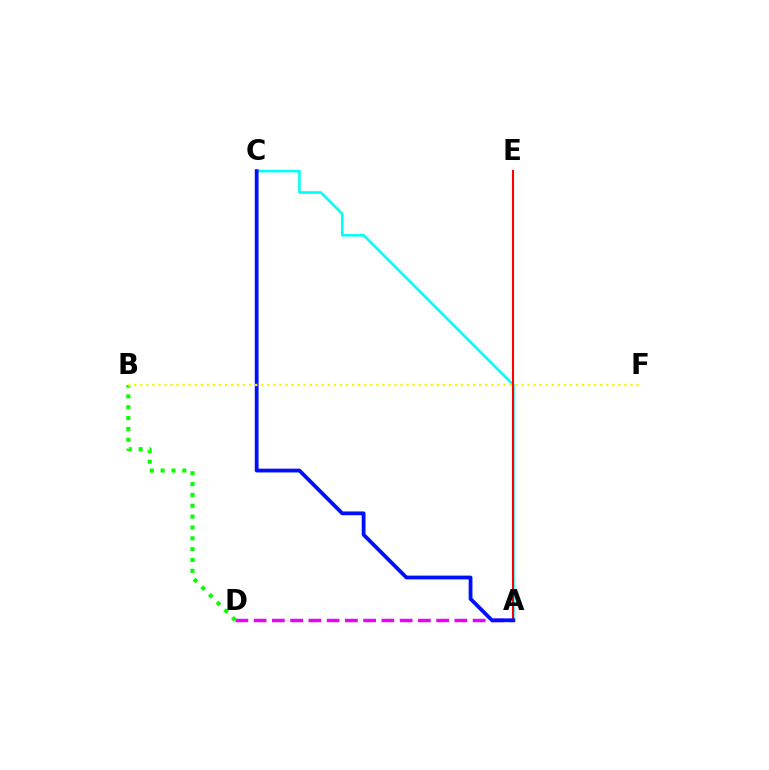{('A', 'C'): [{'color': '#00fff6', 'line_style': 'solid', 'thickness': 1.86}, {'color': '#0010ff', 'line_style': 'solid', 'thickness': 2.73}], ('A', 'D'): [{'color': '#ee00ff', 'line_style': 'dashed', 'thickness': 2.48}], ('A', 'E'): [{'color': '#ff0000', 'line_style': 'solid', 'thickness': 1.51}], ('B', 'D'): [{'color': '#08ff00', 'line_style': 'dotted', 'thickness': 2.95}], ('B', 'F'): [{'color': '#fcf500', 'line_style': 'dotted', 'thickness': 1.64}]}